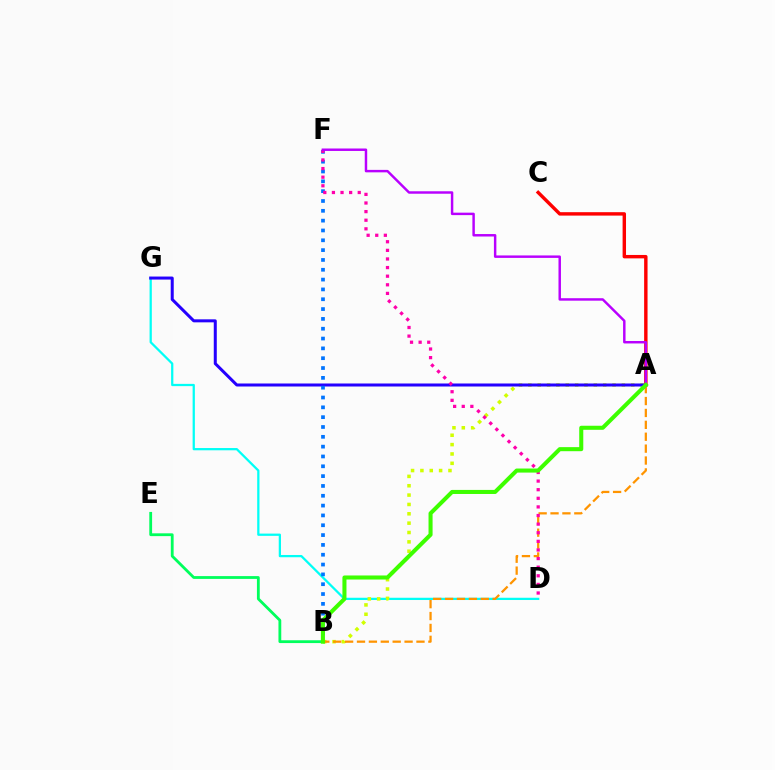{('D', 'G'): [{'color': '#00fff6', 'line_style': 'solid', 'thickness': 1.63}], ('A', 'B'): [{'color': '#d1ff00', 'line_style': 'dotted', 'thickness': 2.54}, {'color': '#ff9400', 'line_style': 'dashed', 'thickness': 1.62}, {'color': '#3dff00', 'line_style': 'solid', 'thickness': 2.92}], ('A', 'G'): [{'color': '#2500ff', 'line_style': 'solid', 'thickness': 2.17}], ('B', 'E'): [{'color': '#00ff5c', 'line_style': 'solid', 'thickness': 2.02}], ('A', 'C'): [{'color': '#ff0000', 'line_style': 'solid', 'thickness': 2.46}], ('B', 'F'): [{'color': '#0074ff', 'line_style': 'dotted', 'thickness': 2.67}], ('D', 'F'): [{'color': '#ff00ac', 'line_style': 'dotted', 'thickness': 2.34}], ('A', 'F'): [{'color': '#b900ff', 'line_style': 'solid', 'thickness': 1.77}]}